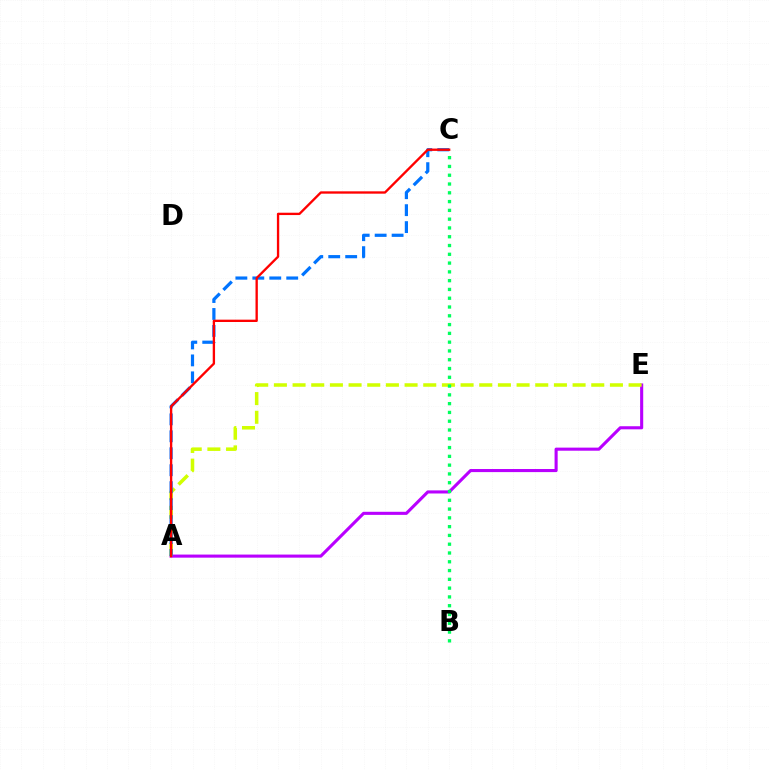{('A', 'E'): [{'color': '#b900ff', 'line_style': 'solid', 'thickness': 2.22}, {'color': '#d1ff00', 'line_style': 'dashed', 'thickness': 2.54}], ('A', 'C'): [{'color': '#0074ff', 'line_style': 'dashed', 'thickness': 2.3}, {'color': '#ff0000', 'line_style': 'solid', 'thickness': 1.68}], ('B', 'C'): [{'color': '#00ff5c', 'line_style': 'dotted', 'thickness': 2.39}]}